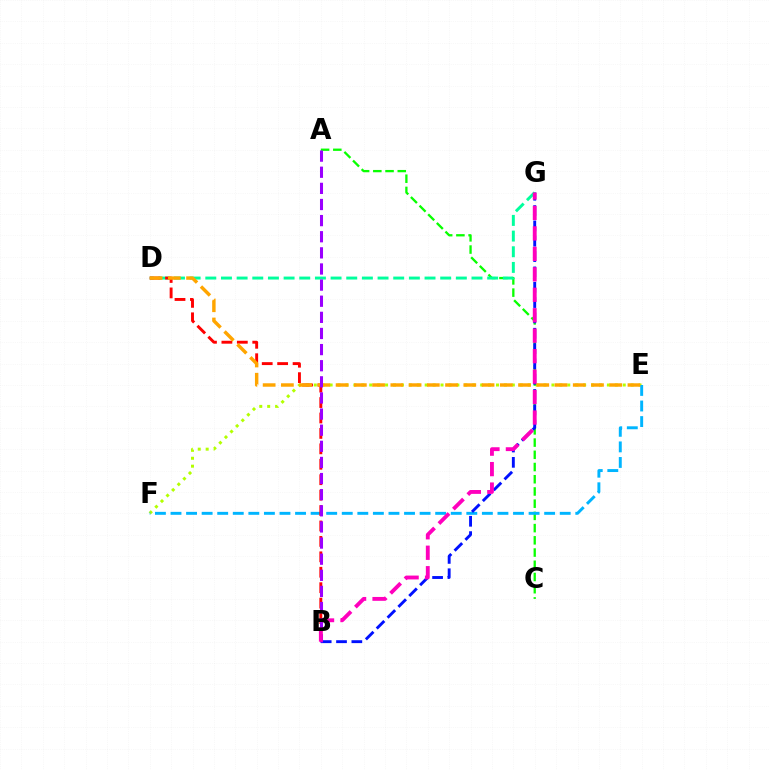{('E', 'F'): [{'color': '#b3ff00', 'line_style': 'dotted', 'thickness': 2.15}, {'color': '#00b5ff', 'line_style': 'dashed', 'thickness': 2.12}], ('A', 'C'): [{'color': '#08ff00', 'line_style': 'dashed', 'thickness': 1.66}], ('B', 'G'): [{'color': '#0010ff', 'line_style': 'dashed', 'thickness': 2.08}, {'color': '#ff00bd', 'line_style': 'dashed', 'thickness': 2.78}], ('D', 'G'): [{'color': '#00ff9d', 'line_style': 'dashed', 'thickness': 2.13}], ('B', 'D'): [{'color': '#ff0000', 'line_style': 'dashed', 'thickness': 2.1}], ('D', 'E'): [{'color': '#ffa500', 'line_style': 'dashed', 'thickness': 2.48}], ('A', 'B'): [{'color': '#9b00ff', 'line_style': 'dashed', 'thickness': 2.19}]}